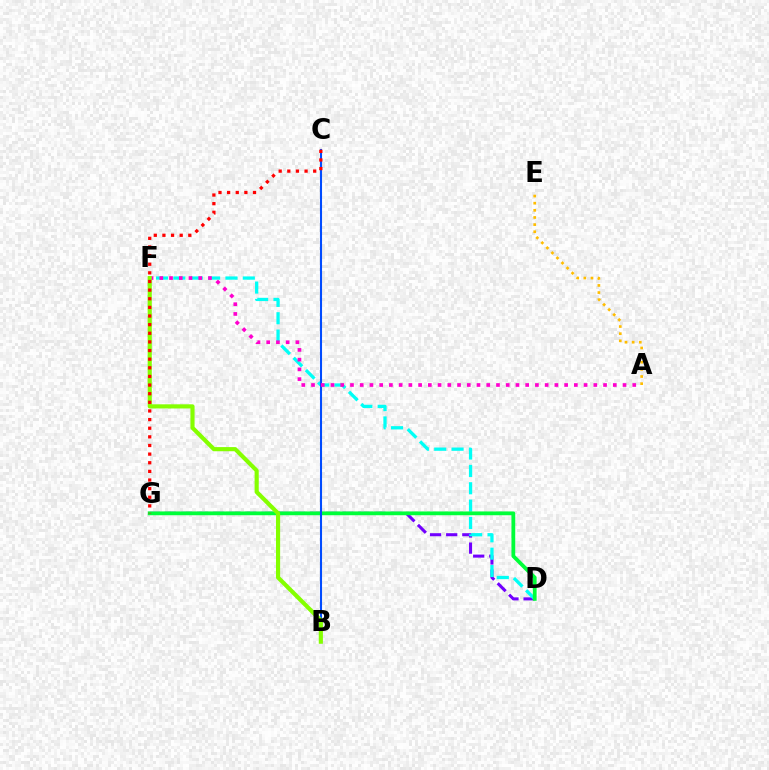{('D', 'G'): [{'color': '#7200ff', 'line_style': 'dashed', 'thickness': 2.19}, {'color': '#00ff39', 'line_style': 'solid', 'thickness': 2.73}], ('D', 'F'): [{'color': '#00fff6', 'line_style': 'dashed', 'thickness': 2.36}], ('A', 'E'): [{'color': '#ffbd00', 'line_style': 'dotted', 'thickness': 1.94}], ('B', 'C'): [{'color': '#004bff', 'line_style': 'solid', 'thickness': 1.5}], ('A', 'F'): [{'color': '#ff00cf', 'line_style': 'dotted', 'thickness': 2.64}], ('B', 'F'): [{'color': '#84ff00', 'line_style': 'solid', 'thickness': 2.98}], ('C', 'G'): [{'color': '#ff0000', 'line_style': 'dotted', 'thickness': 2.35}]}